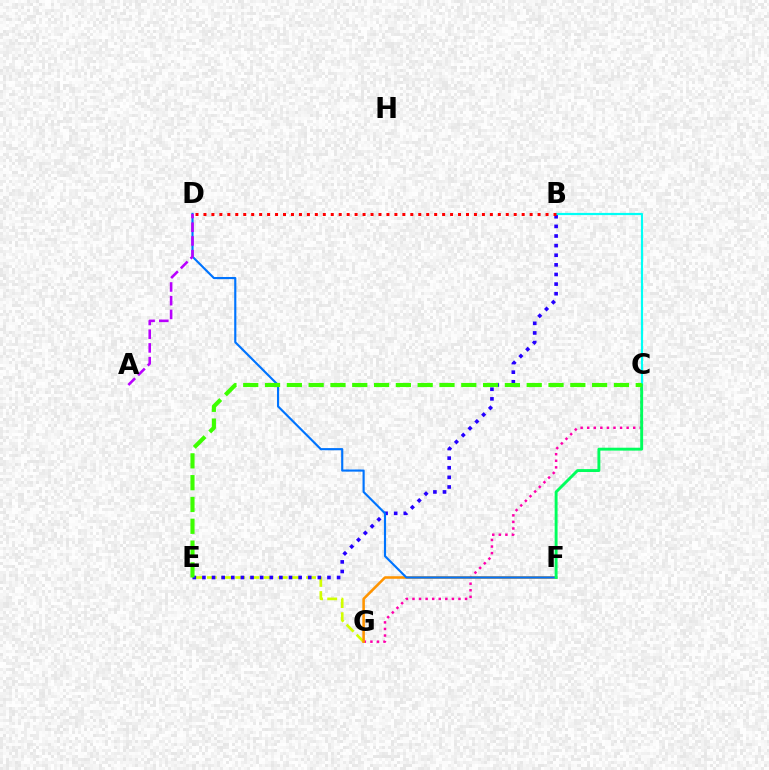{('E', 'G'): [{'color': '#d1ff00', 'line_style': 'dashed', 'thickness': 1.93}], ('B', 'E'): [{'color': '#2500ff', 'line_style': 'dotted', 'thickness': 2.61}], ('C', 'G'): [{'color': '#ff00ac', 'line_style': 'dotted', 'thickness': 1.79}], ('F', 'G'): [{'color': '#ff9400', 'line_style': 'solid', 'thickness': 1.84}], ('B', 'C'): [{'color': '#00fff6', 'line_style': 'solid', 'thickness': 1.58}], ('D', 'F'): [{'color': '#0074ff', 'line_style': 'solid', 'thickness': 1.55}], ('C', 'F'): [{'color': '#00ff5c', 'line_style': 'solid', 'thickness': 2.09}], ('C', 'E'): [{'color': '#3dff00', 'line_style': 'dashed', 'thickness': 2.96}], ('A', 'D'): [{'color': '#b900ff', 'line_style': 'dashed', 'thickness': 1.86}], ('B', 'D'): [{'color': '#ff0000', 'line_style': 'dotted', 'thickness': 2.16}]}